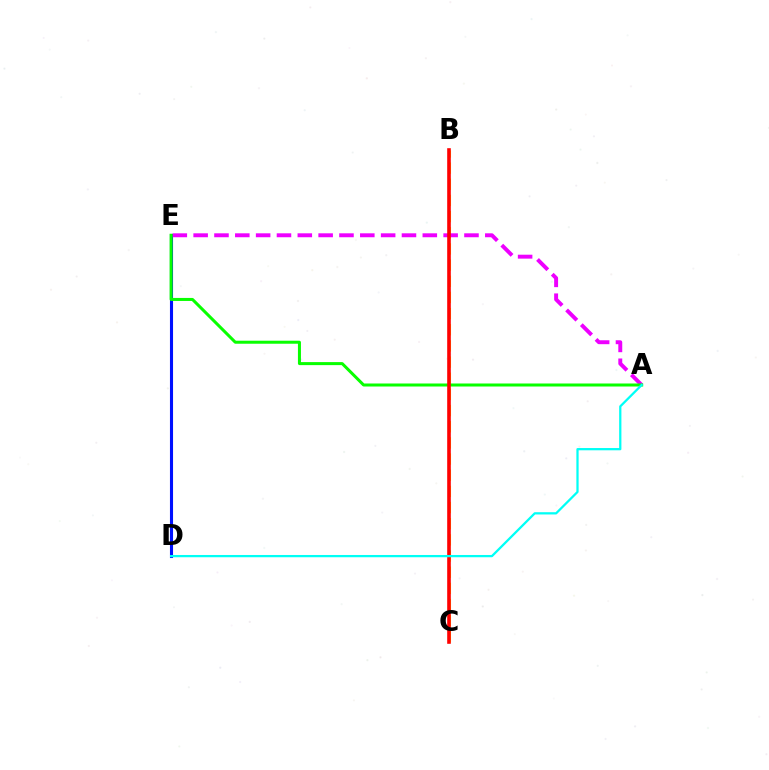{('B', 'C'): [{'color': '#fcf500', 'line_style': 'dashed', 'thickness': 2.2}, {'color': '#ff0000', 'line_style': 'solid', 'thickness': 2.6}], ('D', 'E'): [{'color': '#0010ff', 'line_style': 'solid', 'thickness': 2.22}], ('A', 'E'): [{'color': '#ee00ff', 'line_style': 'dashed', 'thickness': 2.83}, {'color': '#08ff00', 'line_style': 'solid', 'thickness': 2.17}], ('A', 'D'): [{'color': '#00fff6', 'line_style': 'solid', 'thickness': 1.63}]}